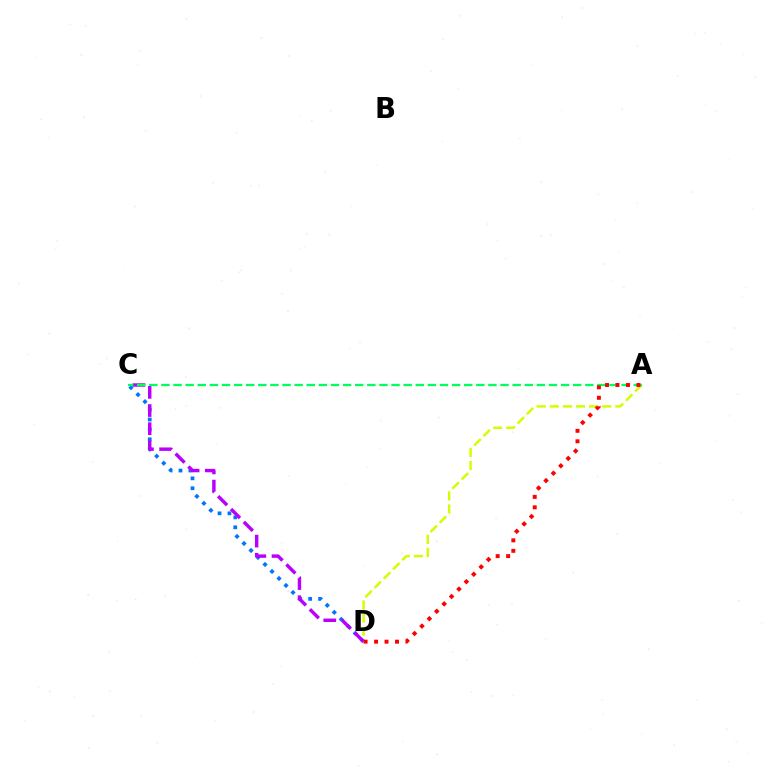{('C', 'D'): [{'color': '#0074ff', 'line_style': 'dotted', 'thickness': 2.69}, {'color': '#b900ff', 'line_style': 'dashed', 'thickness': 2.47}], ('A', 'D'): [{'color': '#d1ff00', 'line_style': 'dashed', 'thickness': 1.78}, {'color': '#ff0000', 'line_style': 'dotted', 'thickness': 2.84}], ('A', 'C'): [{'color': '#00ff5c', 'line_style': 'dashed', 'thickness': 1.65}]}